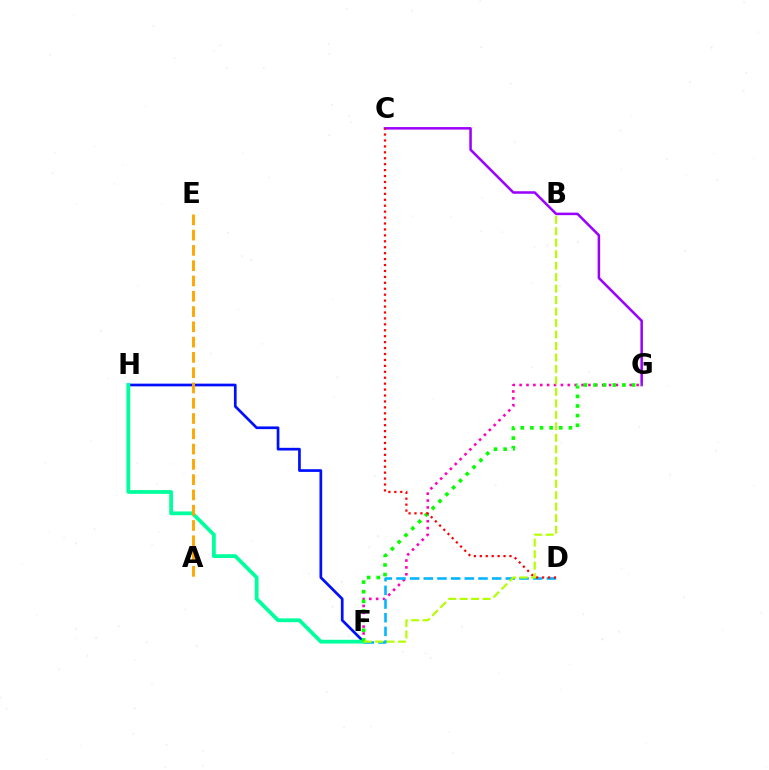{('F', 'H'): [{'color': '#0010ff', 'line_style': 'solid', 'thickness': 1.95}, {'color': '#00ff9d', 'line_style': 'solid', 'thickness': 2.72}], ('F', 'G'): [{'color': '#ff00bd', 'line_style': 'dotted', 'thickness': 1.87}, {'color': '#08ff00', 'line_style': 'dotted', 'thickness': 2.62}], ('C', 'G'): [{'color': '#9b00ff', 'line_style': 'solid', 'thickness': 1.81}], ('D', 'F'): [{'color': '#00b5ff', 'line_style': 'dashed', 'thickness': 1.86}], ('A', 'E'): [{'color': '#ffa500', 'line_style': 'dashed', 'thickness': 2.08}], ('C', 'D'): [{'color': '#ff0000', 'line_style': 'dotted', 'thickness': 1.61}], ('B', 'F'): [{'color': '#b3ff00', 'line_style': 'dashed', 'thickness': 1.56}]}